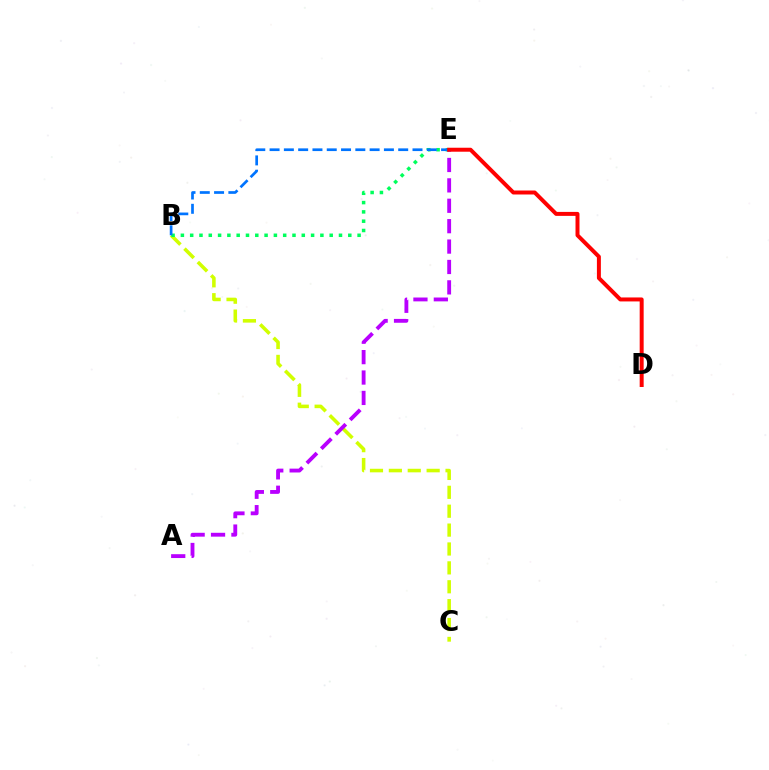{('B', 'C'): [{'color': '#d1ff00', 'line_style': 'dashed', 'thickness': 2.57}], ('B', 'E'): [{'color': '#00ff5c', 'line_style': 'dotted', 'thickness': 2.53}, {'color': '#0074ff', 'line_style': 'dashed', 'thickness': 1.94}], ('A', 'E'): [{'color': '#b900ff', 'line_style': 'dashed', 'thickness': 2.77}], ('D', 'E'): [{'color': '#ff0000', 'line_style': 'solid', 'thickness': 2.86}]}